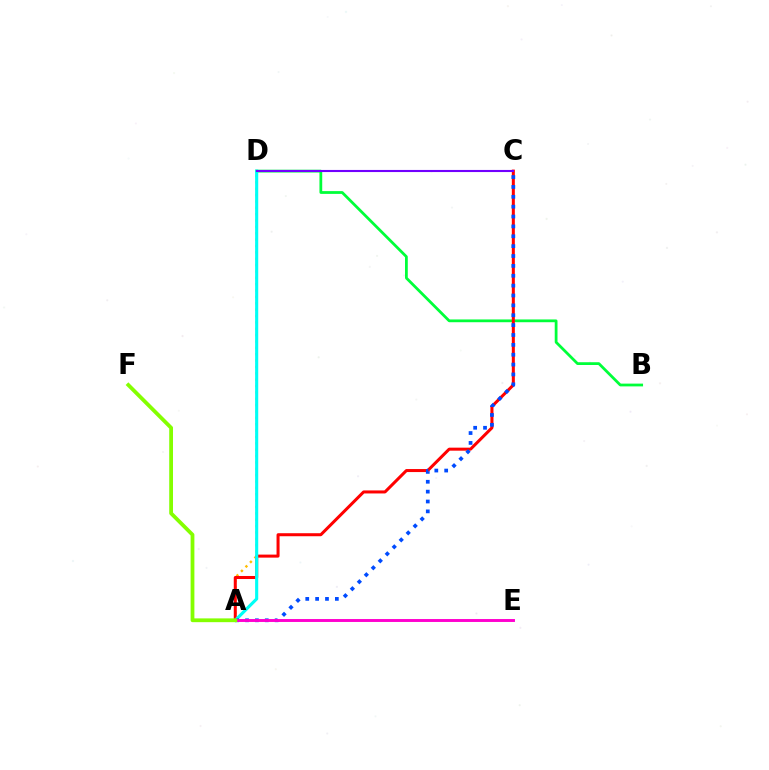{('B', 'D'): [{'color': '#00ff39', 'line_style': 'solid', 'thickness': 2.0}], ('A', 'D'): [{'color': '#ffbd00', 'line_style': 'dotted', 'thickness': 1.73}, {'color': '#00fff6', 'line_style': 'solid', 'thickness': 2.25}], ('A', 'C'): [{'color': '#ff0000', 'line_style': 'solid', 'thickness': 2.18}, {'color': '#004bff', 'line_style': 'dotted', 'thickness': 2.68}], ('C', 'D'): [{'color': '#7200ff', 'line_style': 'solid', 'thickness': 1.52}], ('A', 'E'): [{'color': '#ff00cf', 'line_style': 'solid', 'thickness': 2.1}], ('A', 'F'): [{'color': '#84ff00', 'line_style': 'solid', 'thickness': 2.72}]}